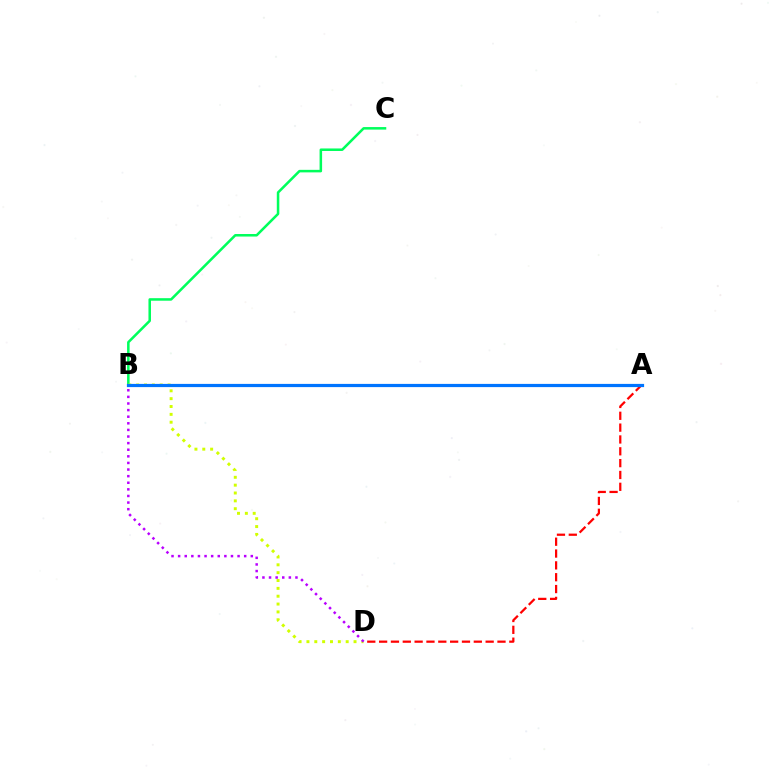{('B', 'C'): [{'color': '#00ff5c', 'line_style': 'solid', 'thickness': 1.82}], ('B', 'D'): [{'color': '#d1ff00', 'line_style': 'dotted', 'thickness': 2.13}, {'color': '#b900ff', 'line_style': 'dotted', 'thickness': 1.79}], ('A', 'D'): [{'color': '#ff0000', 'line_style': 'dashed', 'thickness': 1.61}], ('A', 'B'): [{'color': '#0074ff', 'line_style': 'solid', 'thickness': 2.31}]}